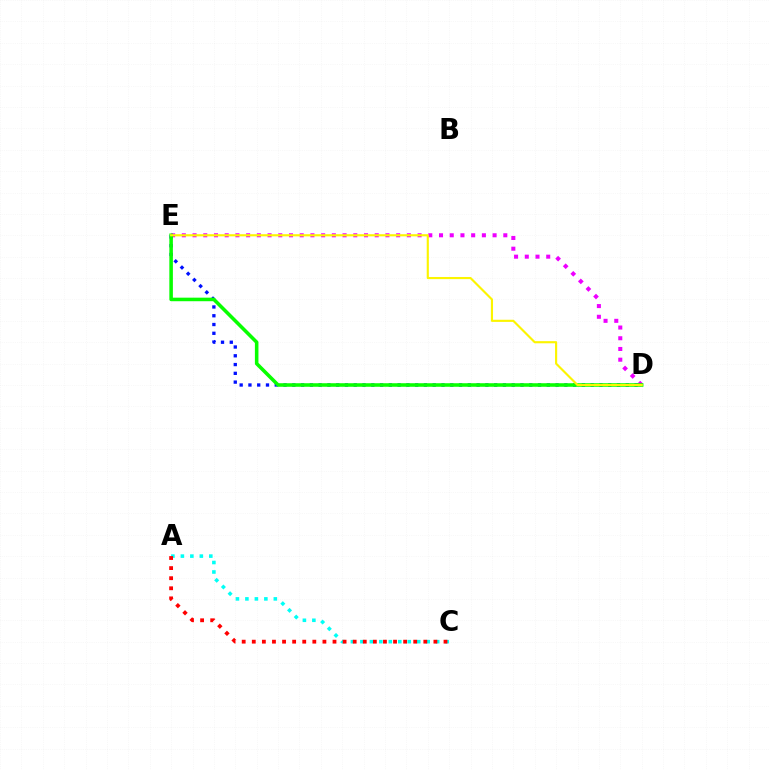{('A', 'C'): [{'color': '#00fff6', 'line_style': 'dotted', 'thickness': 2.58}, {'color': '#ff0000', 'line_style': 'dotted', 'thickness': 2.74}], ('D', 'E'): [{'color': '#ee00ff', 'line_style': 'dotted', 'thickness': 2.91}, {'color': '#0010ff', 'line_style': 'dotted', 'thickness': 2.38}, {'color': '#08ff00', 'line_style': 'solid', 'thickness': 2.56}, {'color': '#fcf500', 'line_style': 'solid', 'thickness': 1.54}]}